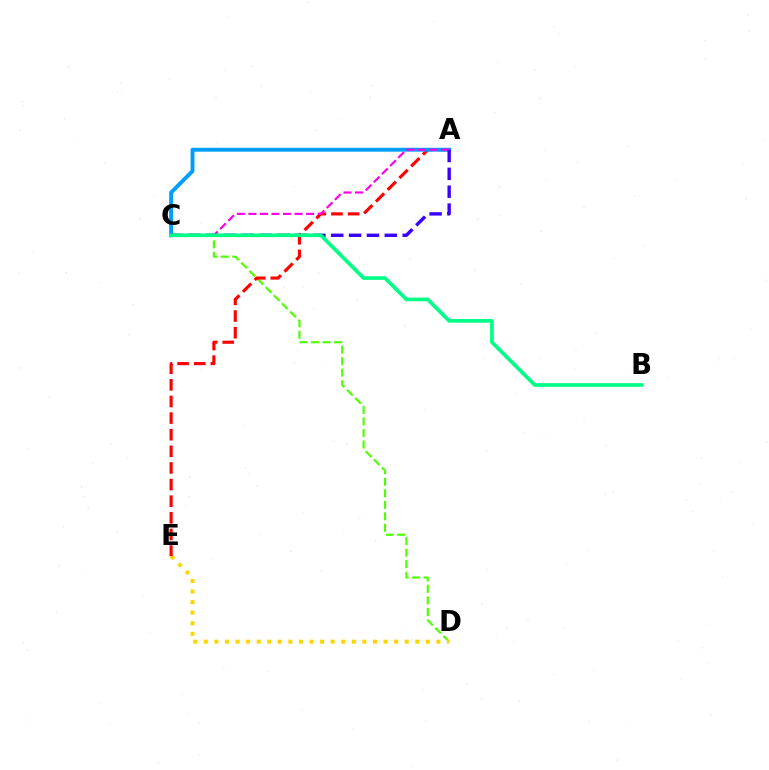{('C', 'D'): [{'color': '#4fff00', 'line_style': 'dashed', 'thickness': 1.57}], ('D', 'E'): [{'color': '#ffd500', 'line_style': 'dotted', 'thickness': 2.87}], ('A', 'E'): [{'color': '#ff0000', 'line_style': 'dashed', 'thickness': 2.26}], ('A', 'C'): [{'color': '#009eff', 'line_style': 'solid', 'thickness': 2.81}, {'color': '#ff00ed', 'line_style': 'dashed', 'thickness': 1.57}, {'color': '#3700ff', 'line_style': 'dashed', 'thickness': 2.43}], ('B', 'C'): [{'color': '#00ff86', 'line_style': 'solid', 'thickness': 2.65}]}